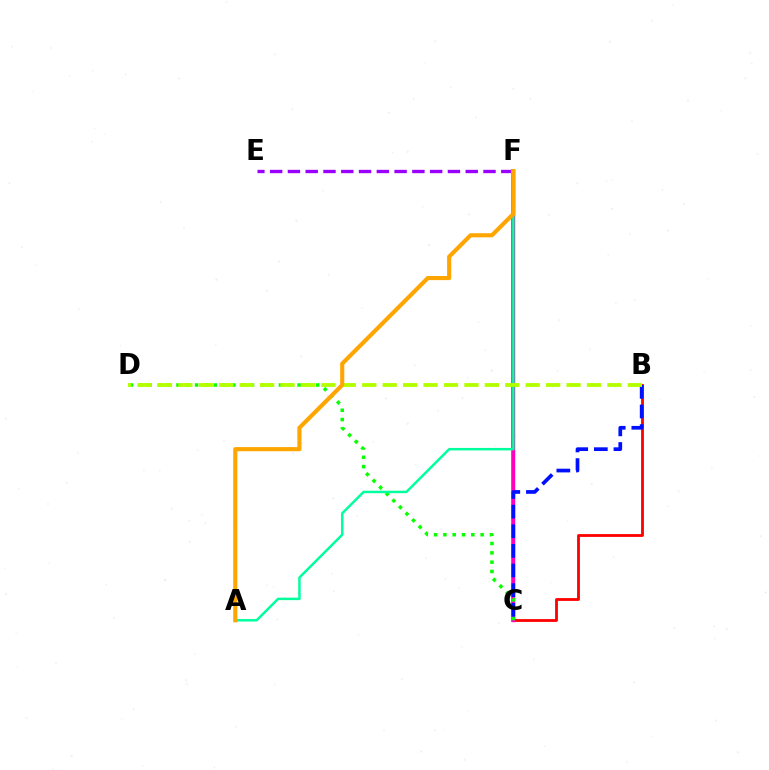{('B', 'C'): [{'color': '#ff0000', 'line_style': 'solid', 'thickness': 2.02}, {'color': '#0010ff', 'line_style': 'dashed', 'thickness': 2.67}], ('E', 'F'): [{'color': '#9b00ff', 'line_style': 'dashed', 'thickness': 2.42}], ('C', 'F'): [{'color': '#00b5ff', 'line_style': 'solid', 'thickness': 2.84}, {'color': '#ff00bd', 'line_style': 'solid', 'thickness': 2.45}], ('C', 'D'): [{'color': '#08ff00', 'line_style': 'dotted', 'thickness': 2.53}], ('A', 'F'): [{'color': '#00ff9d', 'line_style': 'solid', 'thickness': 1.79}, {'color': '#ffa500', 'line_style': 'solid', 'thickness': 2.97}], ('B', 'D'): [{'color': '#b3ff00', 'line_style': 'dashed', 'thickness': 2.78}]}